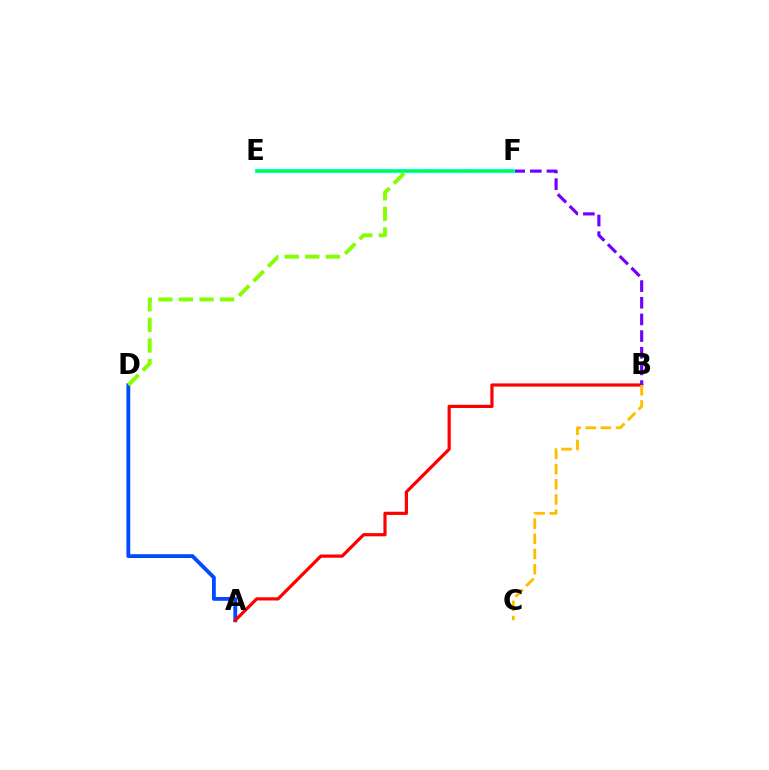{('E', 'F'): [{'color': '#ff00cf', 'line_style': 'dotted', 'thickness': 1.91}, {'color': '#00fff6', 'line_style': 'solid', 'thickness': 2.95}, {'color': '#00ff39', 'line_style': 'solid', 'thickness': 1.54}], ('A', 'D'): [{'color': '#004bff', 'line_style': 'solid', 'thickness': 2.75}], ('D', 'F'): [{'color': '#84ff00', 'line_style': 'dashed', 'thickness': 2.8}], ('A', 'B'): [{'color': '#ff0000', 'line_style': 'solid', 'thickness': 2.3}], ('B', 'F'): [{'color': '#7200ff', 'line_style': 'dashed', 'thickness': 2.26}], ('B', 'C'): [{'color': '#ffbd00', 'line_style': 'dashed', 'thickness': 2.06}]}